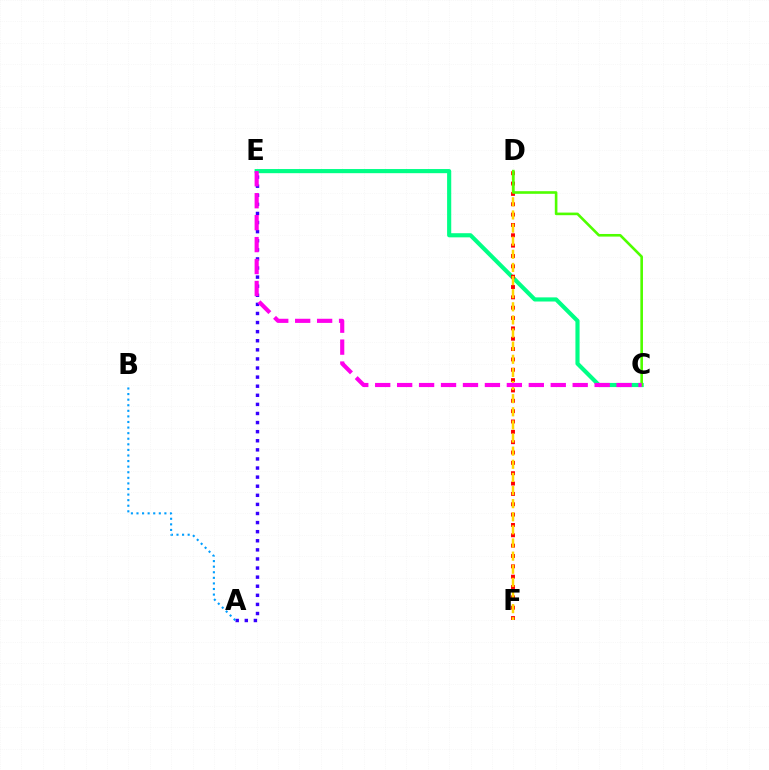{('C', 'E'): [{'color': '#00ff86', 'line_style': 'solid', 'thickness': 2.98}, {'color': '#ff00ed', 'line_style': 'dashed', 'thickness': 2.98}], ('D', 'F'): [{'color': '#ff0000', 'line_style': 'dotted', 'thickness': 2.81}, {'color': '#ffd500', 'line_style': 'dashed', 'thickness': 1.78}], ('A', 'E'): [{'color': '#3700ff', 'line_style': 'dotted', 'thickness': 2.47}], ('A', 'B'): [{'color': '#009eff', 'line_style': 'dotted', 'thickness': 1.52}], ('C', 'D'): [{'color': '#4fff00', 'line_style': 'solid', 'thickness': 1.88}]}